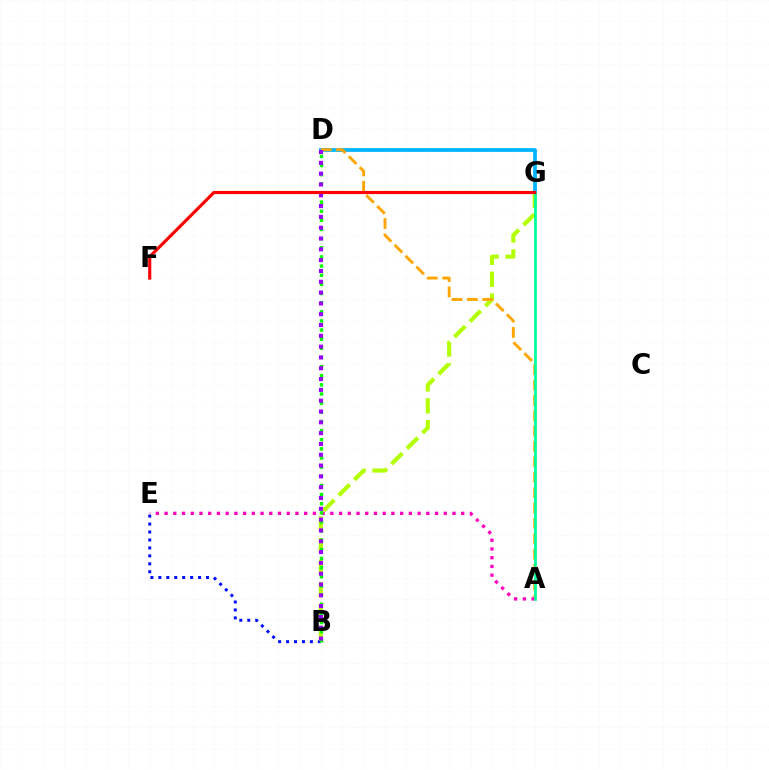{('B', 'E'): [{'color': '#0010ff', 'line_style': 'dotted', 'thickness': 2.16}], ('D', 'G'): [{'color': '#00b5ff', 'line_style': 'solid', 'thickness': 2.69}], ('B', 'G'): [{'color': '#b3ff00', 'line_style': 'dashed', 'thickness': 2.97}], ('A', 'D'): [{'color': '#ffa500', 'line_style': 'dashed', 'thickness': 2.09}], ('A', 'E'): [{'color': '#ff00bd', 'line_style': 'dotted', 'thickness': 2.37}], ('B', 'D'): [{'color': '#08ff00', 'line_style': 'dotted', 'thickness': 2.48}, {'color': '#9b00ff', 'line_style': 'dotted', 'thickness': 2.94}], ('A', 'G'): [{'color': '#00ff9d', 'line_style': 'solid', 'thickness': 1.98}], ('F', 'G'): [{'color': '#ff0000', 'line_style': 'solid', 'thickness': 2.25}]}